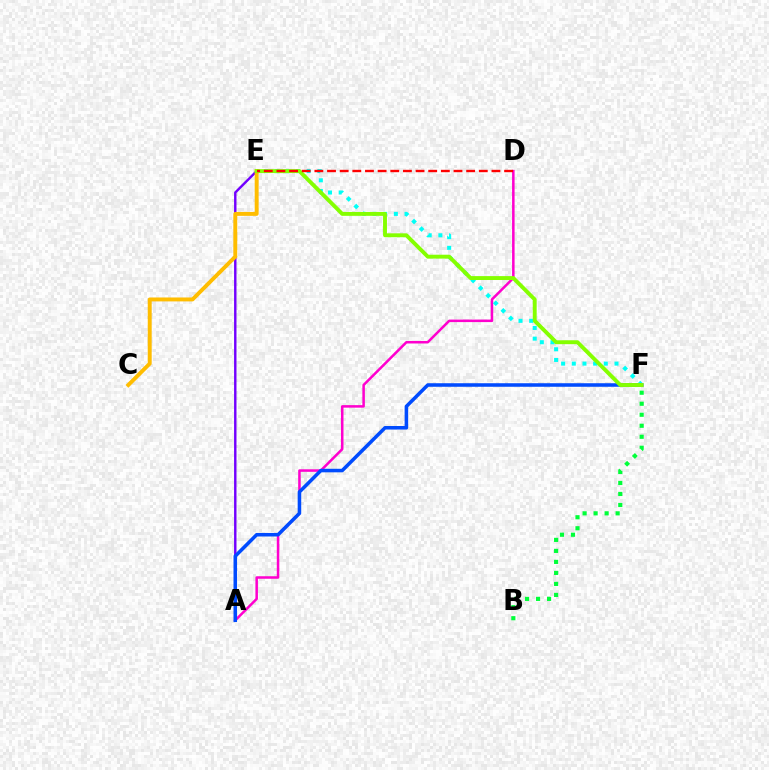{('A', 'E'): [{'color': '#7200ff', 'line_style': 'solid', 'thickness': 1.74}], ('A', 'D'): [{'color': '#ff00cf', 'line_style': 'solid', 'thickness': 1.82}], ('E', 'F'): [{'color': '#00fff6', 'line_style': 'dotted', 'thickness': 2.9}, {'color': '#84ff00', 'line_style': 'solid', 'thickness': 2.81}], ('B', 'F'): [{'color': '#00ff39', 'line_style': 'dotted', 'thickness': 2.99}], ('C', 'E'): [{'color': '#ffbd00', 'line_style': 'solid', 'thickness': 2.83}], ('A', 'F'): [{'color': '#004bff', 'line_style': 'solid', 'thickness': 2.55}], ('D', 'E'): [{'color': '#ff0000', 'line_style': 'dashed', 'thickness': 1.72}]}